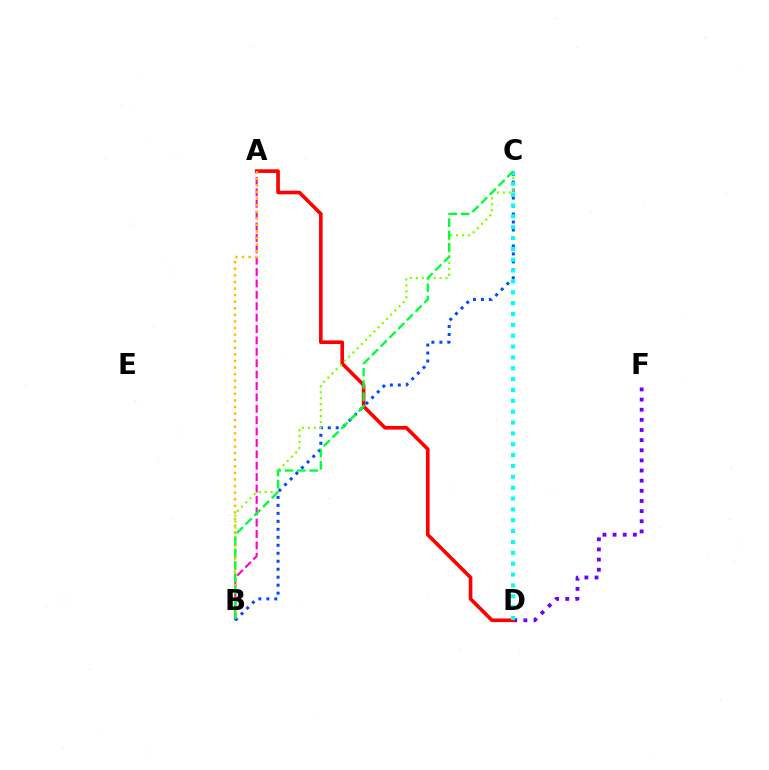{('A', 'B'): [{'color': '#ff00cf', 'line_style': 'dashed', 'thickness': 1.55}, {'color': '#ffbd00', 'line_style': 'dotted', 'thickness': 1.79}], ('D', 'F'): [{'color': '#7200ff', 'line_style': 'dotted', 'thickness': 2.75}], ('A', 'D'): [{'color': '#ff0000', 'line_style': 'solid', 'thickness': 2.62}], ('B', 'C'): [{'color': '#004bff', 'line_style': 'dotted', 'thickness': 2.17}, {'color': '#84ff00', 'line_style': 'dotted', 'thickness': 1.61}, {'color': '#00ff39', 'line_style': 'dashed', 'thickness': 1.67}], ('C', 'D'): [{'color': '#00fff6', 'line_style': 'dotted', 'thickness': 2.95}]}